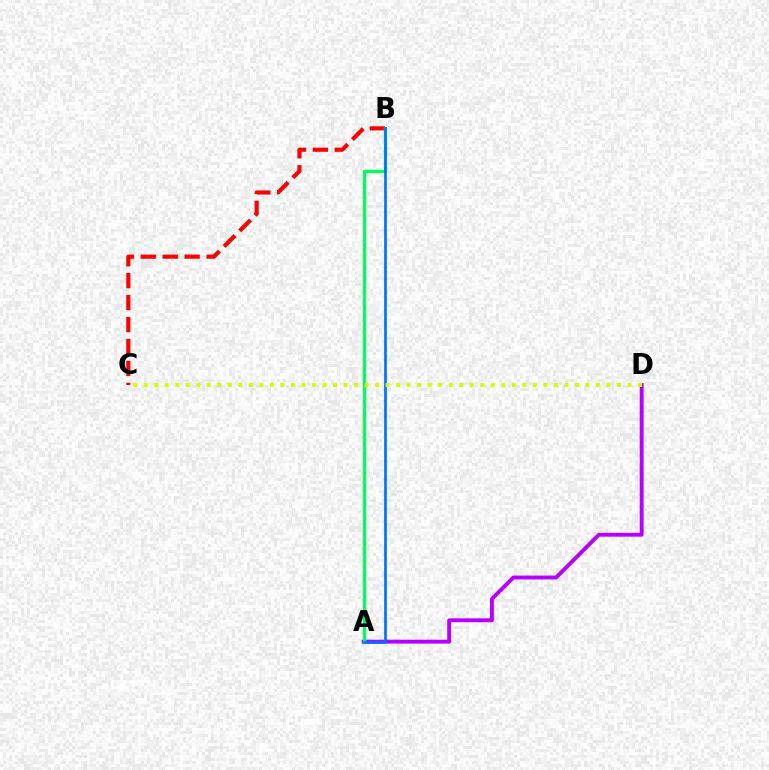{('B', 'C'): [{'color': '#ff0000', 'line_style': 'dashed', 'thickness': 2.98}], ('A', 'D'): [{'color': '#b900ff', 'line_style': 'solid', 'thickness': 2.79}], ('A', 'B'): [{'color': '#00ff5c', 'line_style': 'solid', 'thickness': 2.32}, {'color': '#0074ff', 'line_style': 'solid', 'thickness': 1.96}], ('C', 'D'): [{'color': '#d1ff00', 'line_style': 'dotted', 'thickness': 2.86}]}